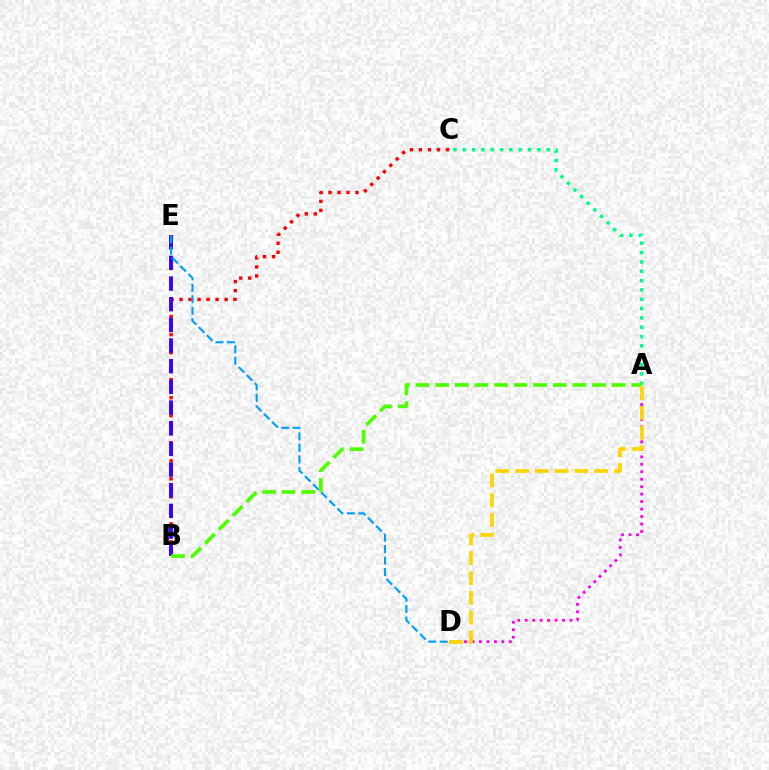{('B', 'C'): [{'color': '#ff0000', 'line_style': 'dotted', 'thickness': 2.45}], ('B', 'E'): [{'color': '#3700ff', 'line_style': 'dashed', 'thickness': 2.81}], ('A', 'C'): [{'color': '#00ff86', 'line_style': 'dotted', 'thickness': 2.54}], ('D', 'E'): [{'color': '#009eff', 'line_style': 'dashed', 'thickness': 1.56}], ('A', 'B'): [{'color': '#4fff00', 'line_style': 'dashed', 'thickness': 2.66}], ('A', 'D'): [{'color': '#ff00ed', 'line_style': 'dotted', 'thickness': 2.03}, {'color': '#ffd500', 'line_style': 'dashed', 'thickness': 2.69}]}